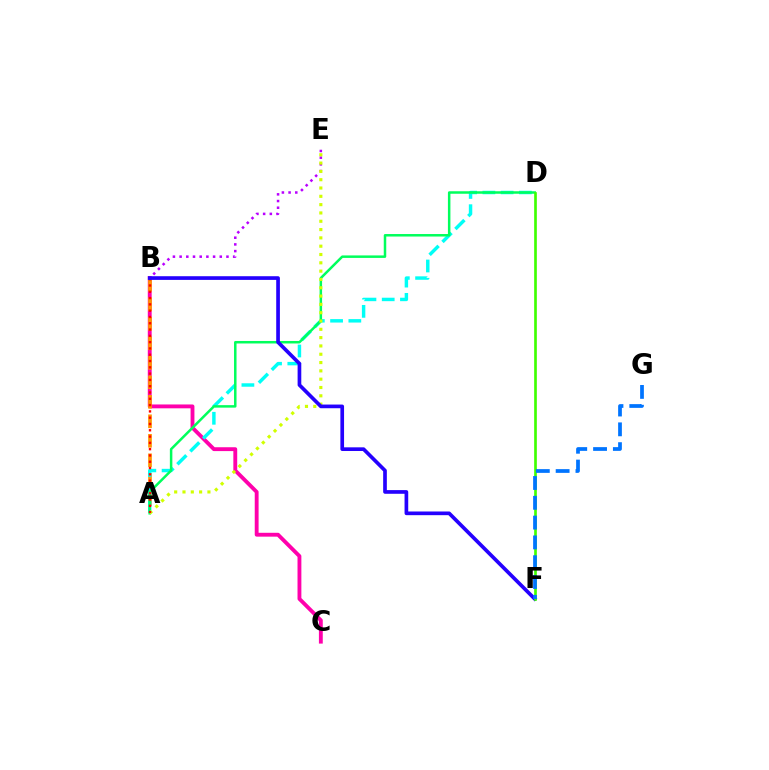{('B', 'C'): [{'color': '#ff00ac', 'line_style': 'solid', 'thickness': 2.78}], ('A', 'B'): [{'color': '#ff9400', 'line_style': 'dashed', 'thickness': 2.65}, {'color': '#ff0000', 'line_style': 'dotted', 'thickness': 1.71}], ('A', 'D'): [{'color': '#00fff6', 'line_style': 'dashed', 'thickness': 2.48}, {'color': '#00ff5c', 'line_style': 'solid', 'thickness': 1.8}], ('B', 'E'): [{'color': '#b900ff', 'line_style': 'dotted', 'thickness': 1.82}], ('A', 'E'): [{'color': '#d1ff00', 'line_style': 'dotted', 'thickness': 2.26}], ('B', 'F'): [{'color': '#2500ff', 'line_style': 'solid', 'thickness': 2.65}], ('D', 'F'): [{'color': '#3dff00', 'line_style': 'solid', 'thickness': 1.92}], ('F', 'G'): [{'color': '#0074ff', 'line_style': 'dashed', 'thickness': 2.69}]}